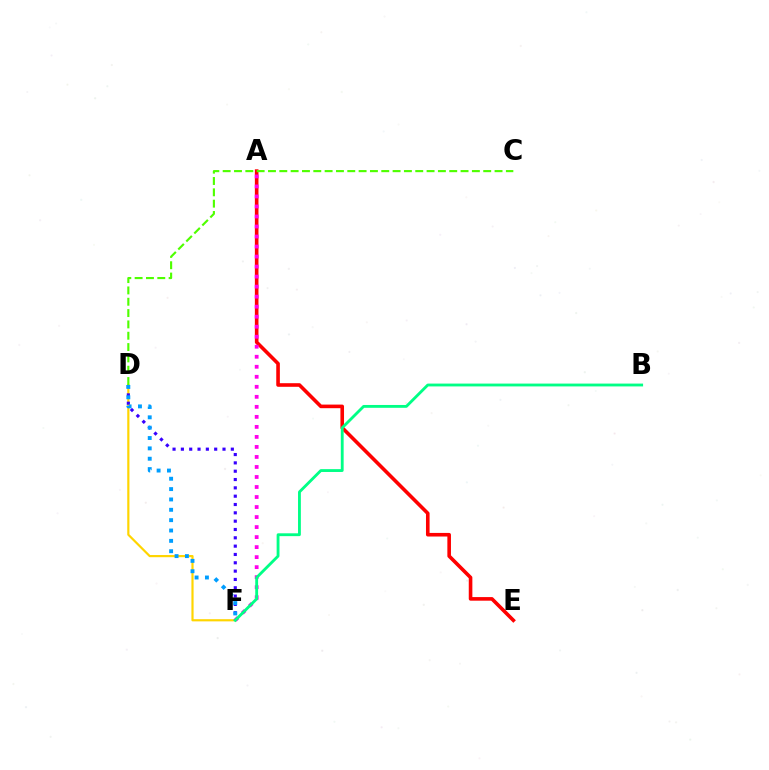{('A', 'E'): [{'color': '#ff0000', 'line_style': 'solid', 'thickness': 2.59}], ('D', 'F'): [{'color': '#ffd500', 'line_style': 'solid', 'thickness': 1.57}, {'color': '#3700ff', 'line_style': 'dotted', 'thickness': 2.26}, {'color': '#009eff', 'line_style': 'dotted', 'thickness': 2.81}], ('A', 'F'): [{'color': '#ff00ed', 'line_style': 'dotted', 'thickness': 2.72}], ('B', 'F'): [{'color': '#00ff86', 'line_style': 'solid', 'thickness': 2.04}], ('C', 'D'): [{'color': '#4fff00', 'line_style': 'dashed', 'thickness': 1.54}]}